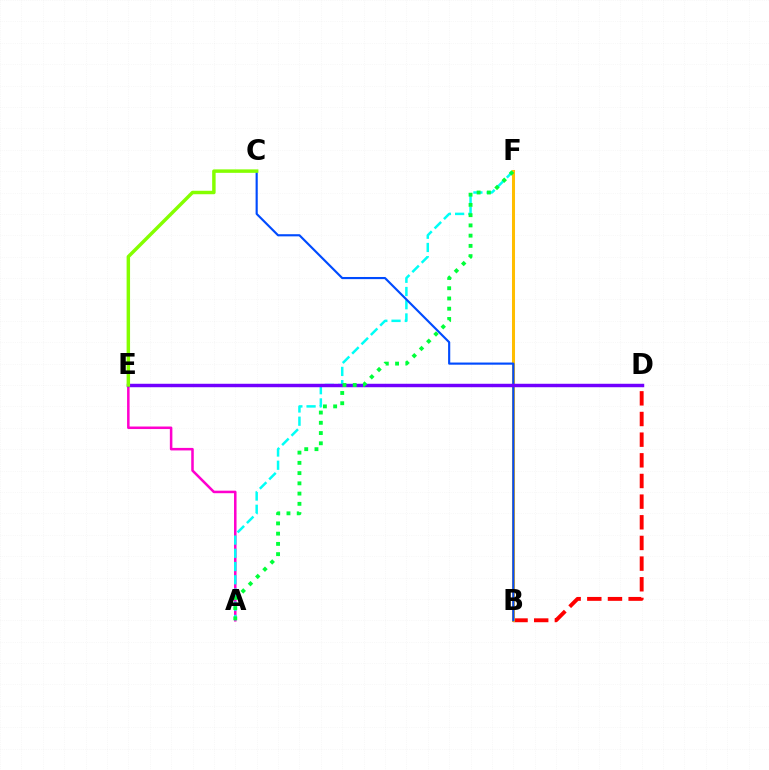{('A', 'E'): [{'color': '#ff00cf', 'line_style': 'solid', 'thickness': 1.82}], ('B', 'D'): [{'color': '#ff0000', 'line_style': 'dashed', 'thickness': 2.81}], ('A', 'F'): [{'color': '#00fff6', 'line_style': 'dashed', 'thickness': 1.8}, {'color': '#00ff39', 'line_style': 'dotted', 'thickness': 2.78}], ('B', 'F'): [{'color': '#ffbd00', 'line_style': 'solid', 'thickness': 2.19}], ('B', 'C'): [{'color': '#004bff', 'line_style': 'solid', 'thickness': 1.55}], ('D', 'E'): [{'color': '#7200ff', 'line_style': 'solid', 'thickness': 2.49}], ('C', 'E'): [{'color': '#84ff00', 'line_style': 'solid', 'thickness': 2.49}]}